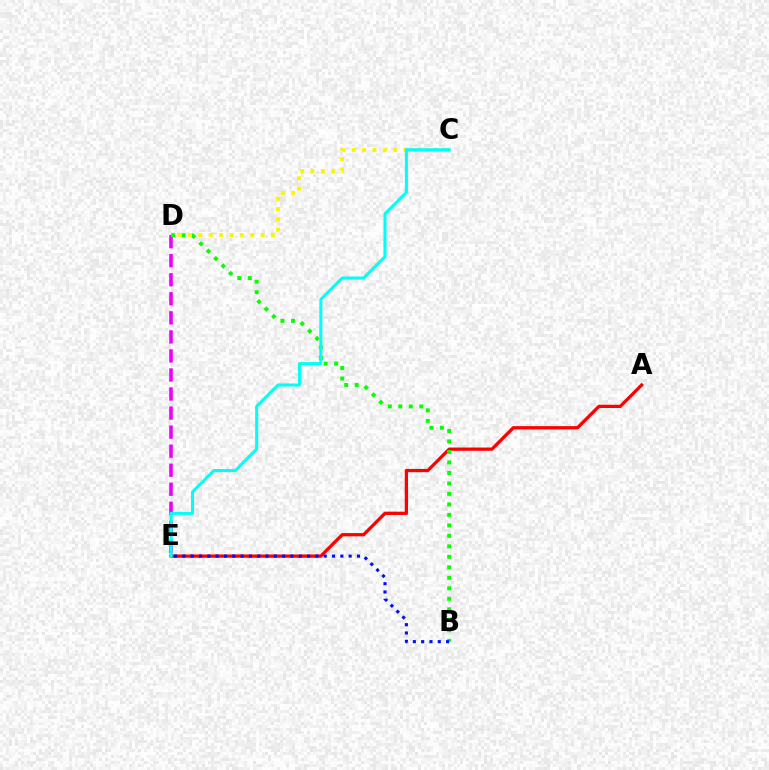{('A', 'E'): [{'color': '#ff0000', 'line_style': 'solid', 'thickness': 2.36}], ('D', 'E'): [{'color': '#ee00ff', 'line_style': 'dashed', 'thickness': 2.59}], ('B', 'D'): [{'color': '#08ff00', 'line_style': 'dotted', 'thickness': 2.85}], ('C', 'D'): [{'color': '#fcf500', 'line_style': 'dotted', 'thickness': 2.82}], ('B', 'E'): [{'color': '#0010ff', 'line_style': 'dotted', 'thickness': 2.26}], ('C', 'E'): [{'color': '#00fff6', 'line_style': 'solid', 'thickness': 2.2}]}